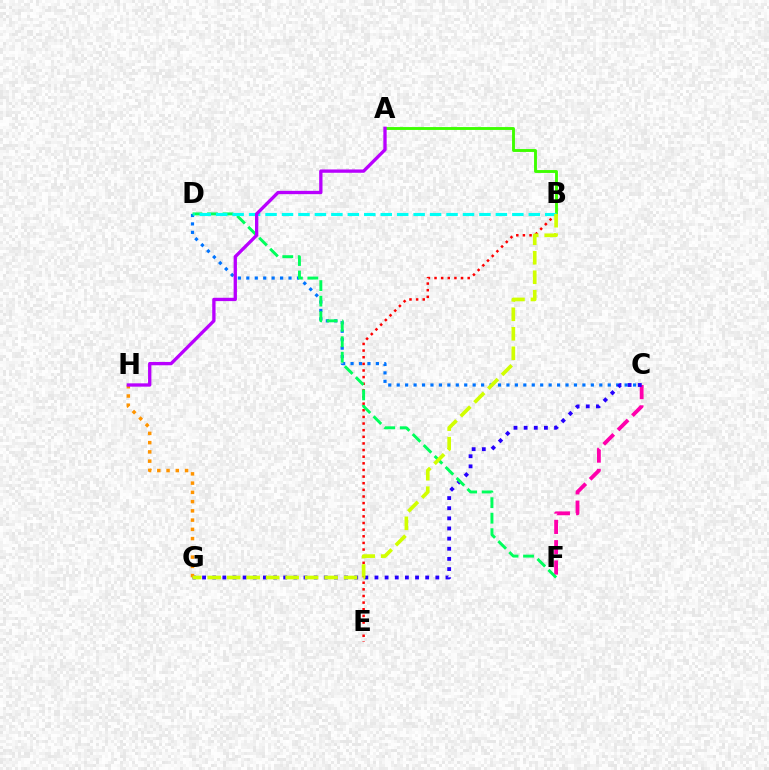{('A', 'B'): [{'color': '#3dff00', 'line_style': 'solid', 'thickness': 2.08}], ('C', 'D'): [{'color': '#0074ff', 'line_style': 'dotted', 'thickness': 2.29}], ('B', 'E'): [{'color': '#ff0000', 'line_style': 'dotted', 'thickness': 1.8}], ('C', 'F'): [{'color': '#ff00ac', 'line_style': 'dashed', 'thickness': 2.76}], ('C', 'G'): [{'color': '#2500ff', 'line_style': 'dotted', 'thickness': 2.76}], ('G', 'H'): [{'color': '#ff9400', 'line_style': 'dotted', 'thickness': 2.51}], ('D', 'F'): [{'color': '#00ff5c', 'line_style': 'dashed', 'thickness': 2.11}], ('B', 'D'): [{'color': '#00fff6', 'line_style': 'dashed', 'thickness': 2.24}], ('A', 'H'): [{'color': '#b900ff', 'line_style': 'solid', 'thickness': 2.39}], ('B', 'G'): [{'color': '#d1ff00', 'line_style': 'dashed', 'thickness': 2.65}]}